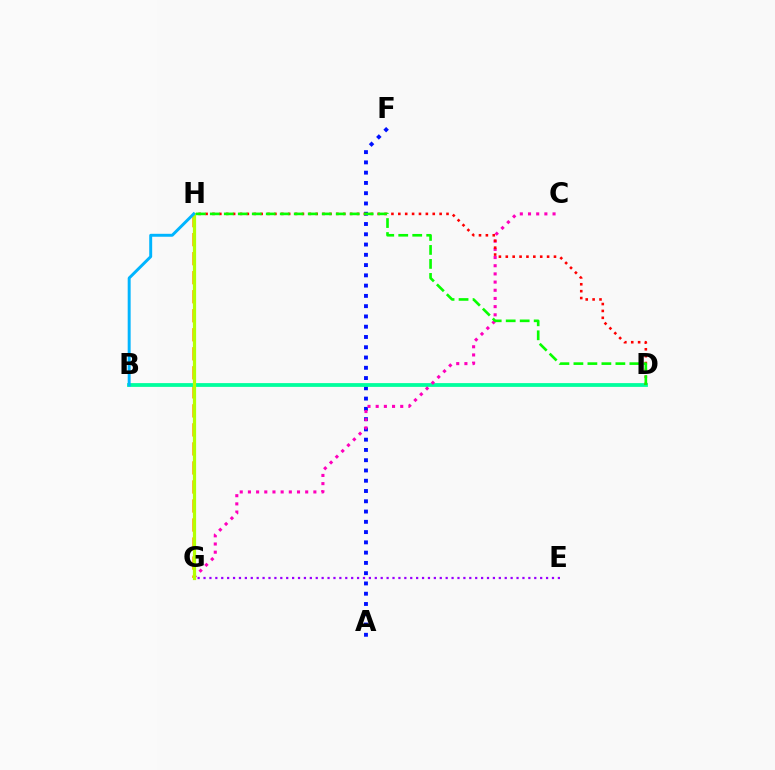{('A', 'F'): [{'color': '#0010ff', 'line_style': 'dotted', 'thickness': 2.79}], ('G', 'H'): [{'color': '#ffa500', 'line_style': 'dashed', 'thickness': 2.58}, {'color': '#b3ff00', 'line_style': 'solid', 'thickness': 2.32}], ('B', 'D'): [{'color': '#00ff9d', 'line_style': 'solid', 'thickness': 2.72}], ('C', 'G'): [{'color': '#ff00bd', 'line_style': 'dotted', 'thickness': 2.22}], ('D', 'H'): [{'color': '#ff0000', 'line_style': 'dotted', 'thickness': 1.87}, {'color': '#08ff00', 'line_style': 'dashed', 'thickness': 1.9}], ('B', 'H'): [{'color': '#00b5ff', 'line_style': 'solid', 'thickness': 2.12}], ('E', 'G'): [{'color': '#9b00ff', 'line_style': 'dotted', 'thickness': 1.6}]}